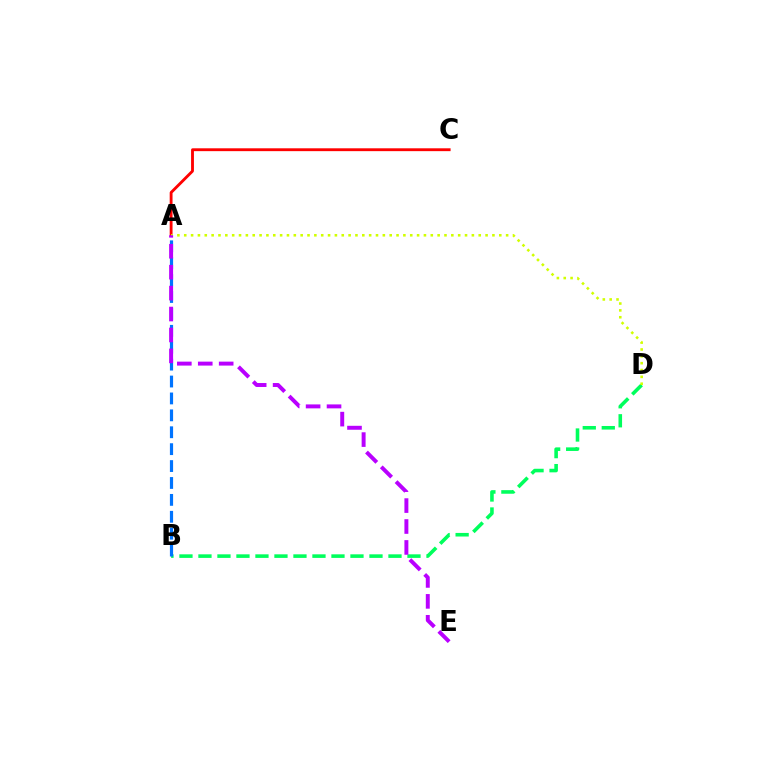{('A', 'C'): [{'color': '#ff0000', 'line_style': 'solid', 'thickness': 2.05}], ('B', 'D'): [{'color': '#00ff5c', 'line_style': 'dashed', 'thickness': 2.58}], ('A', 'D'): [{'color': '#d1ff00', 'line_style': 'dotted', 'thickness': 1.86}], ('A', 'B'): [{'color': '#0074ff', 'line_style': 'dashed', 'thickness': 2.3}], ('A', 'E'): [{'color': '#b900ff', 'line_style': 'dashed', 'thickness': 2.84}]}